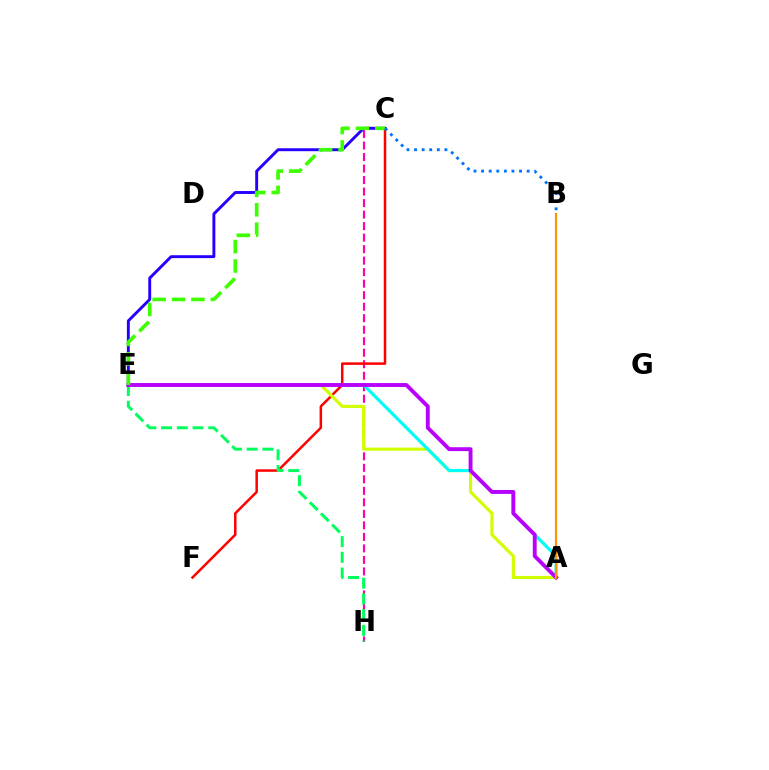{('C', 'H'): [{'color': '#ff00ac', 'line_style': 'dashed', 'thickness': 1.56}], ('C', 'F'): [{'color': '#ff0000', 'line_style': 'solid', 'thickness': 1.81}], ('A', 'E'): [{'color': '#d1ff00', 'line_style': 'solid', 'thickness': 2.26}, {'color': '#00fff6', 'line_style': 'solid', 'thickness': 2.27}, {'color': '#b900ff', 'line_style': 'solid', 'thickness': 2.79}], ('E', 'H'): [{'color': '#00ff5c', 'line_style': 'dashed', 'thickness': 2.14}], ('C', 'E'): [{'color': '#2500ff', 'line_style': 'solid', 'thickness': 2.1}, {'color': '#3dff00', 'line_style': 'dashed', 'thickness': 2.64}], ('A', 'B'): [{'color': '#ff9400', 'line_style': 'solid', 'thickness': 1.55}], ('B', 'C'): [{'color': '#0074ff', 'line_style': 'dotted', 'thickness': 2.06}]}